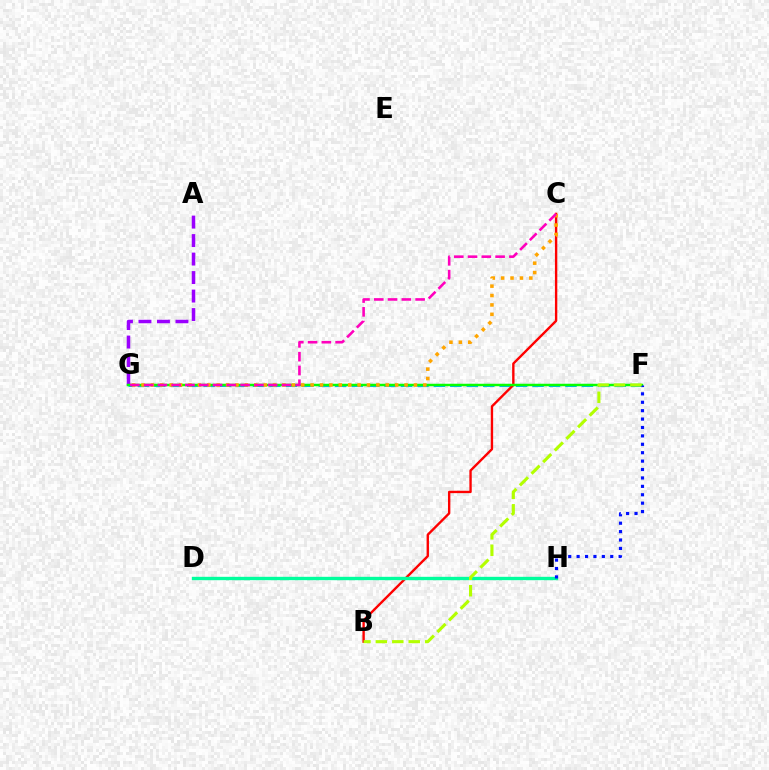{('F', 'G'): [{'color': '#00b5ff', 'line_style': 'dashed', 'thickness': 2.23}, {'color': '#08ff00', 'line_style': 'solid', 'thickness': 1.77}], ('A', 'G'): [{'color': '#9b00ff', 'line_style': 'dashed', 'thickness': 2.51}], ('B', 'C'): [{'color': '#ff0000', 'line_style': 'solid', 'thickness': 1.71}], ('C', 'G'): [{'color': '#ffa500', 'line_style': 'dotted', 'thickness': 2.55}, {'color': '#ff00bd', 'line_style': 'dashed', 'thickness': 1.87}], ('D', 'H'): [{'color': '#00ff9d', 'line_style': 'solid', 'thickness': 2.43}], ('F', 'H'): [{'color': '#0010ff', 'line_style': 'dotted', 'thickness': 2.28}], ('B', 'F'): [{'color': '#b3ff00', 'line_style': 'dashed', 'thickness': 2.23}]}